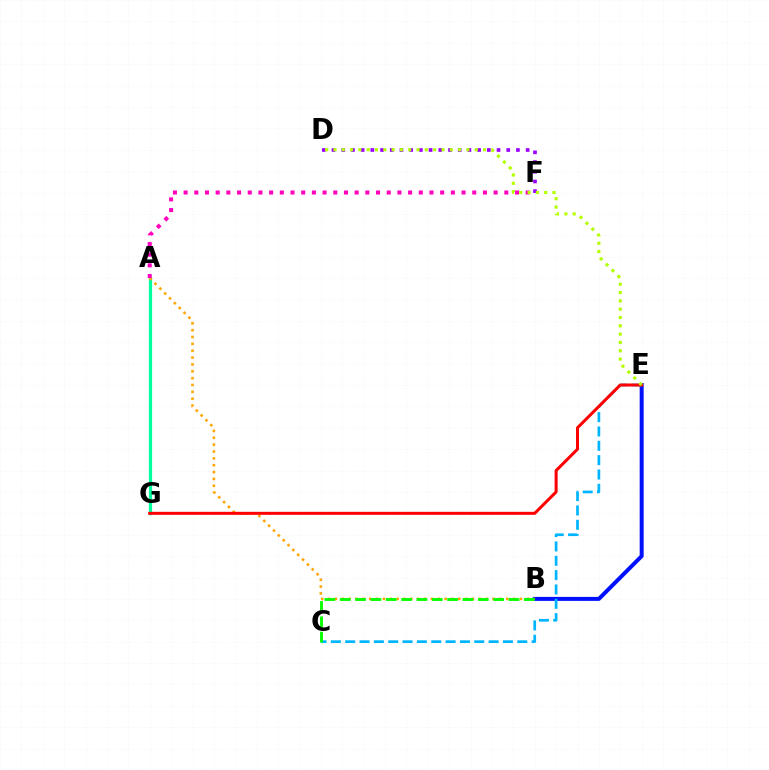{('B', 'E'): [{'color': '#0010ff', 'line_style': 'solid', 'thickness': 2.87}], ('D', 'F'): [{'color': '#9b00ff', 'line_style': 'dotted', 'thickness': 2.64}], ('A', 'G'): [{'color': '#00ff9d', 'line_style': 'solid', 'thickness': 2.33}], ('A', 'B'): [{'color': '#ffa500', 'line_style': 'dotted', 'thickness': 1.86}], ('C', 'E'): [{'color': '#00b5ff', 'line_style': 'dashed', 'thickness': 1.95}], ('A', 'F'): [{'color': '#ff00bd', 'line_style': 'dotted', 'thickness': 2.9}], ('E', 'G'): [{'color': '#ff0000', 'line_style': 'solid', 'thickness': 2.17}], ('D', 'E'): [{'color': '#b3ff00', 'line_style': 'dotted', 'thickness': 2.26}], ('B', 'C'): [{'color': '#08ff00', 'line_style': 'dashed', 'thickness': 2.08}]}